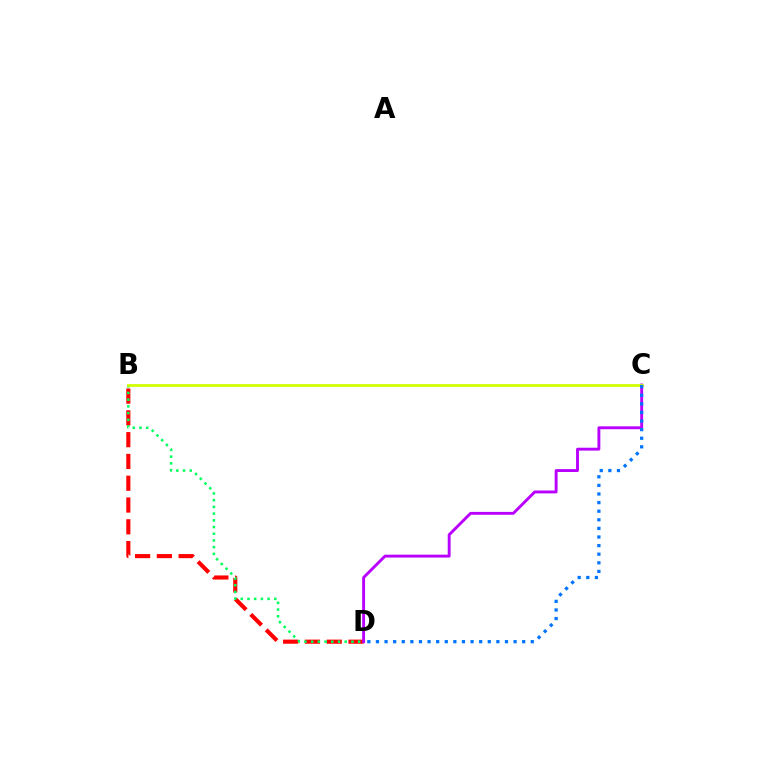{('B', 'D'): [{'color': '#ff0000', 'line_style': 'dashed', 'thickness': 2.96}, {'color': '#00ff5c', 'line_style': 'dotted', 'thickness': 1.82}], ('C', 'D'): [{'color': '#b900ff', 'line_style': 'solid', 'thickness': 2.08}, {'color': '#0074ff', 'line_style': 'dotted', 'thickness': 2.34}], ('B', 'C'): [{'color': '#d1ff00', 'line_style': 'solid', 'thickness': 1.98}]}